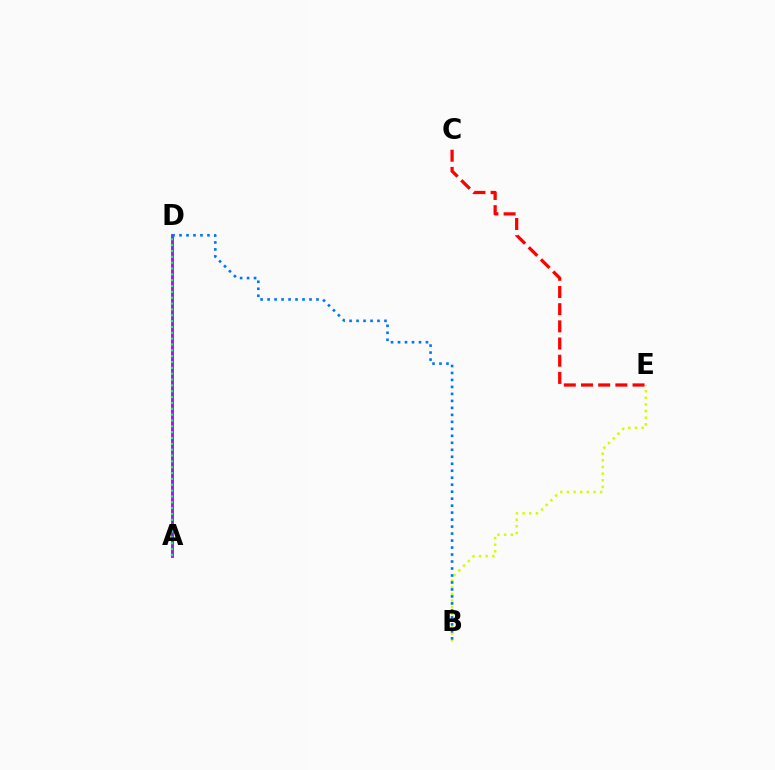{('B', 'E'): [{'color': '#d1ff00', 'line_style': 'dotted', 'thickness': 1.81}], ('A', 'D'): [{'color': '#b900ff', 'line_style': 'solid', 'thickness': 2.04}, {'color': '#00ff5c', 'line_style': 'dotted', 'thickness': 1.59}], ('C', 'E'): [{'color': '#ff0000', 'line_style': 'dashed', 'thickness': 2.33}], ('B', 'D'): [{'color': '#0074ff', 'line_style': 'dotted', 'thickness': 1.9}]}